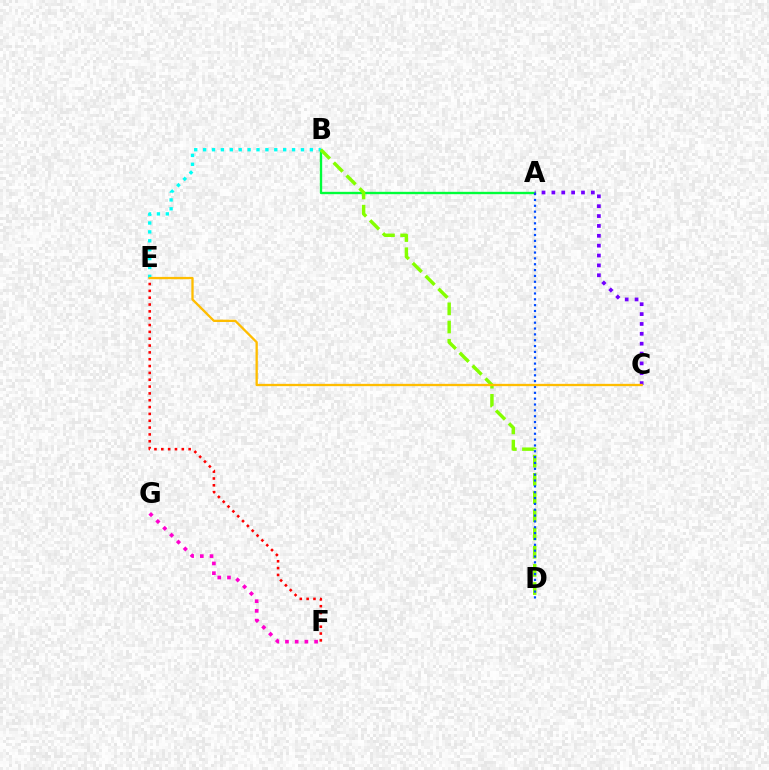{('F', 'G'): [{'color': '#ff00cf', 'line_style': 'dotted', 'thickness': 2.64}], ('A', 'B'): [{'color': '#00ff39', 'line_style': 'solid', 'thickness': 1.7}], ('B', 'E'): [{'color': '#00fff6', 'line_style': 'dotted', 'thickness': 2.42}], ('B', 'D'): [{'color': '#84ff00', 'line_style': 'dashed', 'thickness': 2.47}], ('E', 'F'): [{'color': '#ff0000', 'line_style': 'dotted', 'thickness': 1.86}], ('A', 'D'): [{'color': '#004bff', 'line_style': 'dotted', 'thickness': 1.59}], ('A', 'C'): [{'color': '#7200ff', 'line_style': 'dotted', 'thickness': 2.68}], ('C', 'E'): [{'color': '#ffbd00', 'line_style': 'solid', 'thickness': 1.66}]}